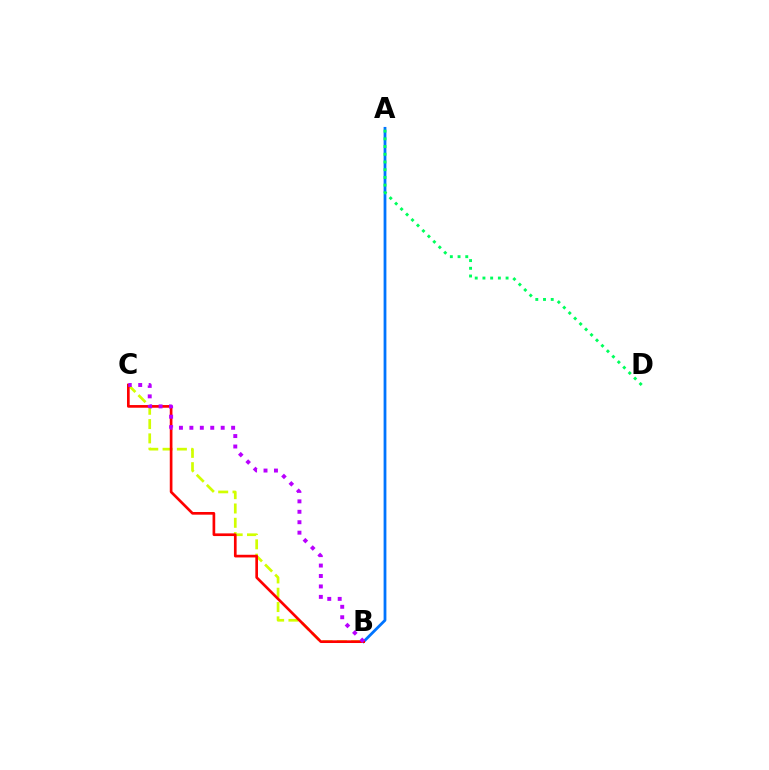{('B', 'C'): [{'color': '#d1ff00', 'line_style': 'dashed', 'thickness': 1.94}, {'color': '#ff0000', 'line_style': 'solid', 'thickness': 1.93}, {'color': '#b900ff', 'line_style': 'dotted', 'thickness': 2.84}], ('A', 'B'): [{'color': '#0074ff', 'line_style': 'solid', 'thickness': 2.01}], ('A', 'D'): [{'color': '#00ff5c', 'line_style': 'dotted', 'thickness': 2.1}]}